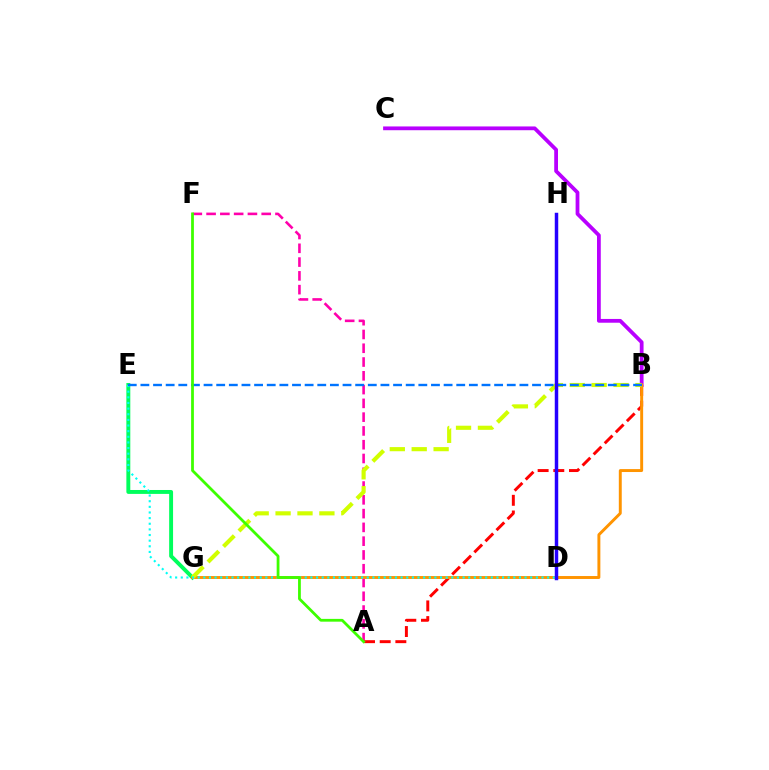{('E', 'G'): [{'color': '#00ff5c', 'line_style': 'solid', 'thickness': 2.82}], ('A', 'F'): [{'color': '#ff00ac', 'line_style': 'dashed', 'thickness': 1.87}, {'color': '#3dff00', 'line_style': 'solid', 'thickness': 2.0}], ('B', 'C'): [{'color': '#b900ff', 'line_style': 'solid', 'thickness': 2.72}], ('A', 'B'): [{'color': '#ff0000', 'line_style': 'dashed', 'thickness': 2.13}], ('B', 'G'): [{'color': '#ff9400', 'line_style': 'solid', 'thickness': 2.11}, {'color': '#d1ff00', 'line_style': 'dashed', 'thickness': 2.98}], ('D', 'E'): [{'color': '#00fff6', 'line_style': 'dotted', 'thickness': 1.53}], ('B', 'E'): [{'color': '#0074ff', 'line_style': 'dashed', 'thickness': 1.72}], ('D', 'H'): [{'color': '#2500ff', 'line_style': 'solid', 'thickness': 2.5}]}